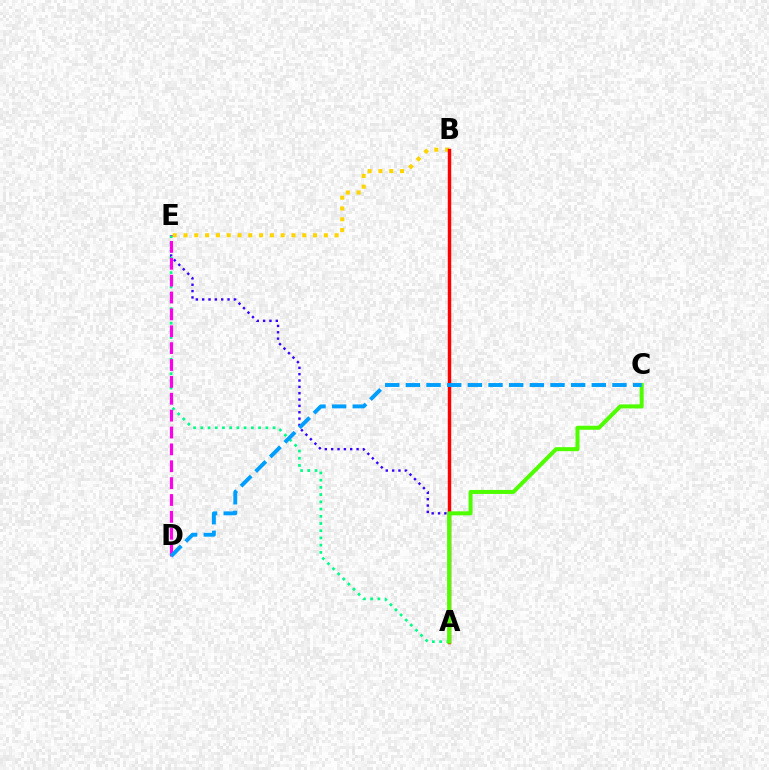{('A', 'E'): [{'color': '#3700ff', 'line_style': 'dotted', 'thickness': 1.72}, {'color': '#00ff86', 'line_style': 'dotted', 'thickness': 1.96}], ('B', 'E'): [{'color': '#ffd500', 'line_style': 'dotted', 'thickness': 2.93}], ('A', 'B'): [{'color': '#ff0000', 'line_style': 'solid', 'thickness': 2.47}], ('D', 'E'): [{'color': '#ff00ed', 'line_style': 'dashed', 'thickness': 2.29}], ('A', 'C'): [{'color': '#4fff00', 'line_style': 'solid', 'thickness': 2.89}], ('C', 'D'): [{'color': '#009eff', 'line_style': 'dashed', 'thickness': 2.81}]}